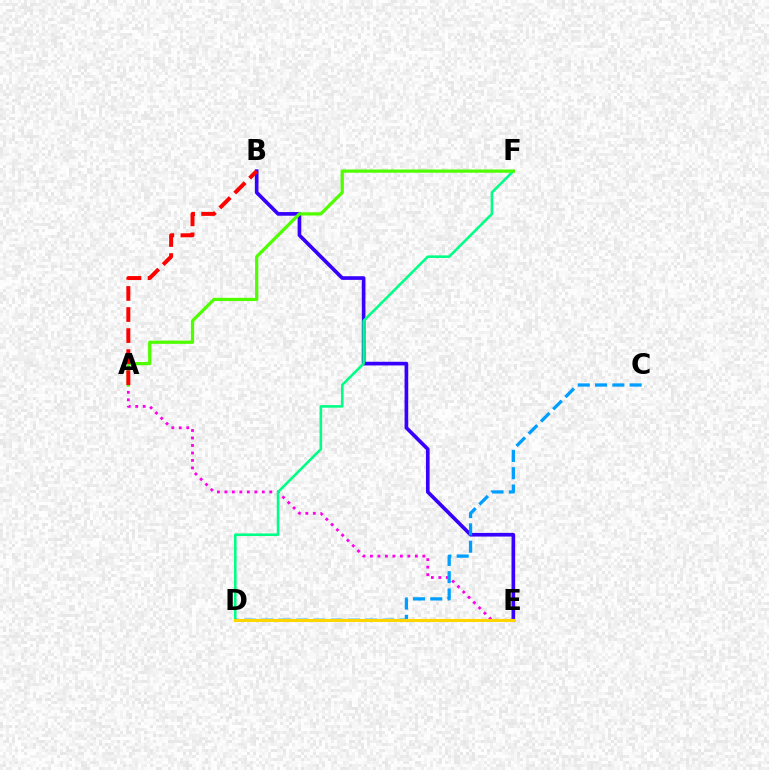{('B', 'E'): [{'color': '#3700ff', 'line_style': 'solid', 'thickness': 2.63}], ('A', 'E'): [{'color': '#ff00ed', 'line_style': 'dotted', 'thickness': 2.03}], ('D', 'F'): [{'color': '#00ff86', 'line_style': 'solid', 'thickness': 1.86}], ('C', 'D'): [{'color': '#009eff', 'line_style': 'dashed', 'thickness': 2.35}], ('D', 'E'): [{'color': '#ffd500', 'line_style': 'solid', 'thickness': 2.21}], ('A', 'F'): [{'color': '#4fff00', 'line_style': 'solid', 'thickness': 2.33}], ('A', 'B'): [{'color': '#ff0000', 'line_style': 'dashed', 'thickness': 2.86}]}